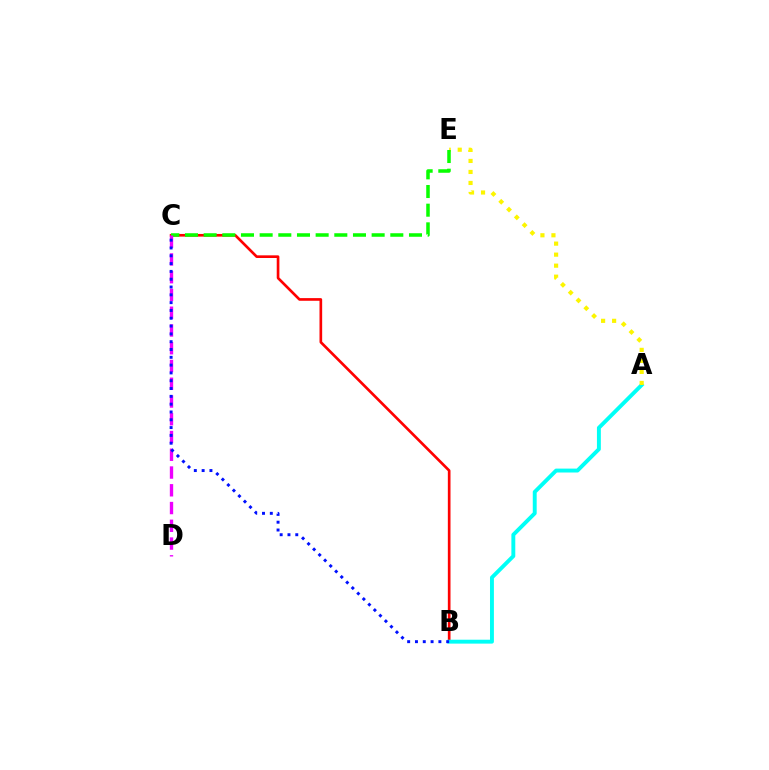{('B', 'C'): [{'color': '#ff0000', 'line_style': 'solid', 'thickness': 1.92}, {'color': '#0010ff', 'line_style': 'dotted', 'thickness': 2.12}], ('A', 'B'): [{'color': '#00fff6', 'line_style': 'solid', 'thickness': 2.81}], ('A', 'E'): [{'color': '#fcf500', 'line_style': 'dotted', 'thickness': 2.99}], ('C', 'E'): [{'color': '#08ff00', 'line_style': 'dashed', 'thickness': 2.54}], ('C', 'D'): [{'color': '#ee00ff', 'line_style': 'dashed', 'thickness': 2.41}]}